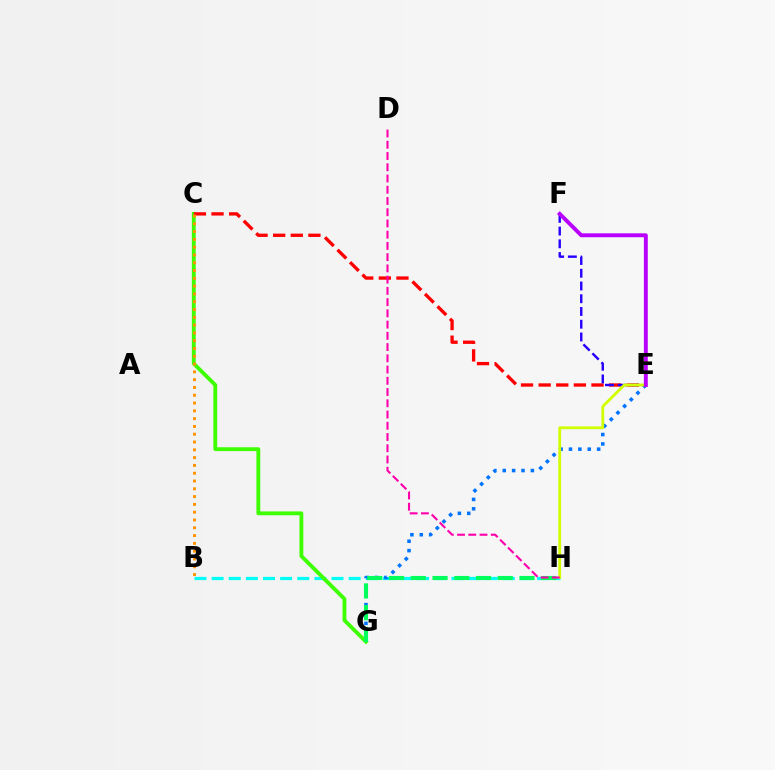{('B', 'H'): [{'color': '#00fff6', 'line_style': 'dashed', 'thickness': 2.33}], ('C', 'G'): [{'color': '#3dff00', 'line_style': 'solid', 'thickness': 2.76}], ('C', 'E'): [{'color': '#ff0000', 'line_style': 'dashed', 'thickness': 2.39}], ('E', 'G'): [{'color': '#0074ff', 'line_style': 'dotted', 'thickness': 2.55}], ('G', 'H'): [{'color': '#00ff5c', 'line_style': 'dashed', 'thickness': 2.95}], ('E', 'F'): [{'color': '#2500ff', 'line_style': 'dashed', 'thickness': 1.73}, {'color': '#b900ff', 'line_style': 'solid', 'thickness': 2.81}], ('E', 'H'): [{'color': '#d1ff00', 'line_style': 'solid', 'thickness': 2.03}], ('B', 'C'): [{'color': '#ff9400', 'line_style': 'dotted', 'thickness': 2.12}], ('D', 'H'): [{'color': '#ff00ac', 'line_style': 'dashed', 'thickness': 1.53}]}